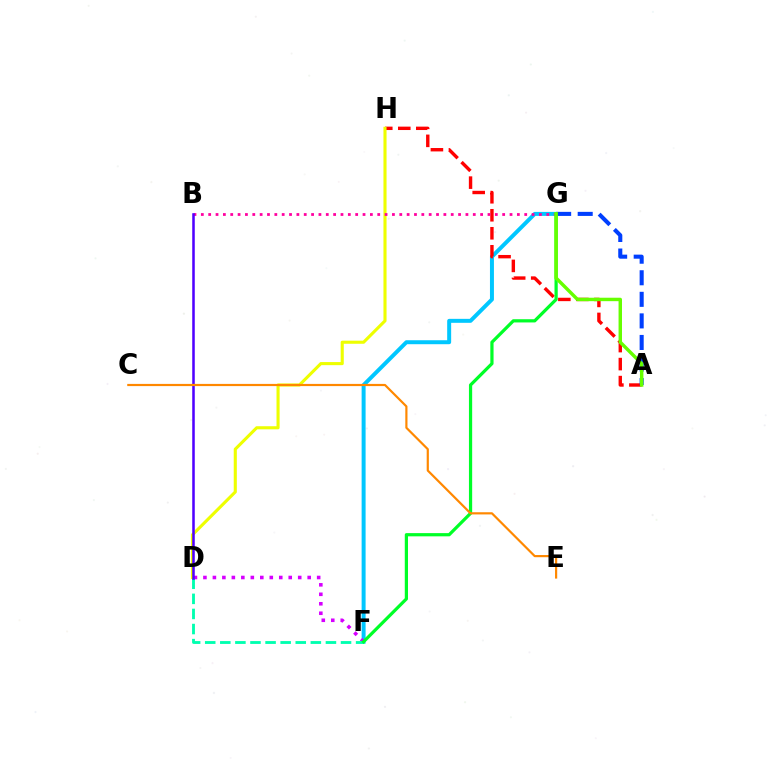{('F', 'G'): [{'color': '#00c7ff', 'line_style': 'solid', 'thickness': 2.86}, {'color': '#00ff27', 'line_style': 'solid', 'thickness': 2.32}], ('A', 'H'): [{'color': '#ff0000', 'line_style': 'dashed', 'thickness': 2.45}], ('A', 'G'): [{'color': '#003fff', 'line_style': 'dashed', 'thickness': 2.93}, {'color': '#66ff00', 'line_style': 'solid', 'thickness': 2.48}], ('D', 'F'): [{'color': '#d600ff', 'line_style': 'dotted', 'thickness': 2.58}, {'color': '#00ffaf', 'line_style': 'dashed', 'thickness': 2.05}], ('D', 'H'): [{'color': '#eeff00', 'line_style': 'solid', 'thickness': 2.23}], ('B', 'G'): [{'color': '#ff00a0', 'line_style': 'dotted', 'thickness': 2.0}], ('B', 'D'): [{'color': '#4f00ff', 'line_style': 'solid', 'thickness': 1.83}], ('C', 'E'): [{'color': '#ff8800', 'line_style': 'solid', 'thickness': 1.57}]}